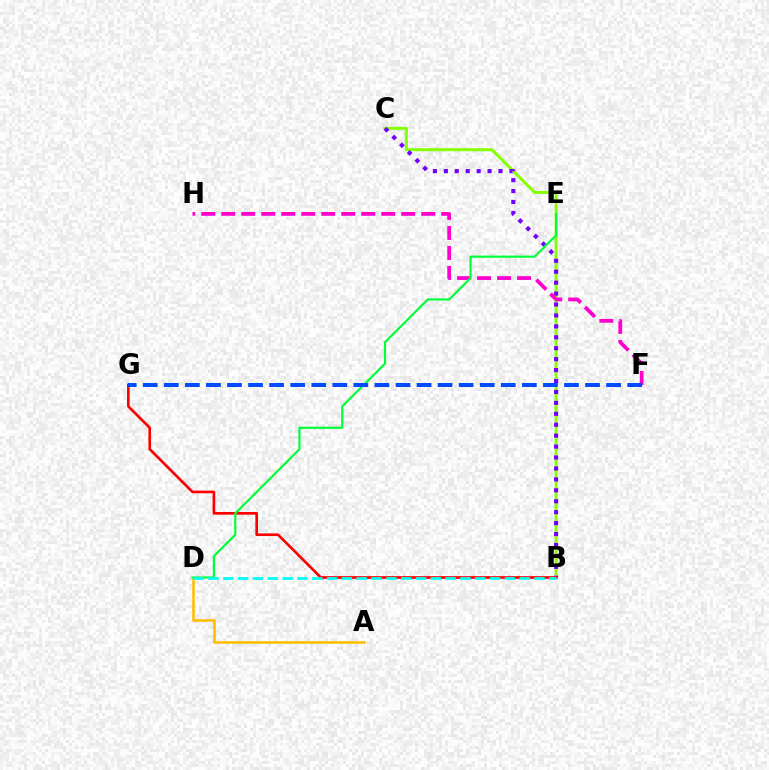{('B', 'C'): [{'color': '#84ff00', 'line_style': 'solid', 'thickness': 2.14}, {'color': '#7200ff', 'line_style': 'dotted', 'thickness': 2.97}], ('B', 'G'): [{'color': '#ff0000', 'line_style': 'solid', 'thickness': 1.93}], ('A', 'D'): [{'color': '#ffbd00', 'line_style': 'solid', 'thickness': 1.82}], ('F', 'H'): [{'color': '#ff00cf', 'line_style': 'dashed', 'thickness': 2.72}], ('D', 'E'): [{'color': '#00ff39', 'line_style': 'solid', 'thickness': 1.57}], ('B', 'D'): [{'color': '#00fff6', 'line_style': 'dashed', 'thickness': 2.01}], ('F', 'G'): [{'color': '#004bff', 'line_style': 'dashed', 'thickness': 2.86}]}